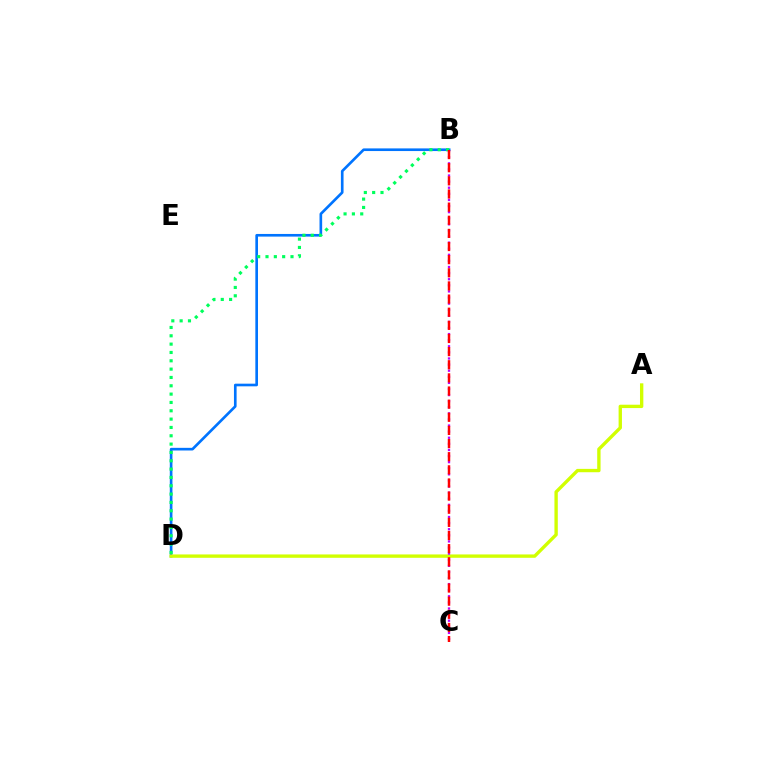{('B', 'D'): [{'color': '#0074ff', 'line_style': 'solid', 'thickness': 1.91}, {'color': '#00ff5c', 'line_style': 'dotted', 'thickness': 2.26}], ('A', 'D'): [{'color': '#d1ff00', 'line_style': 'solid', 'thickness': 2.41}], ('B', 'C'): [{'color': '#b900ff', 'line_style': 'dotted', 'thickness': 1.66}, {'color': '#ff0000', 'line_style': 'dashed', 'thickness': 1.78}]}